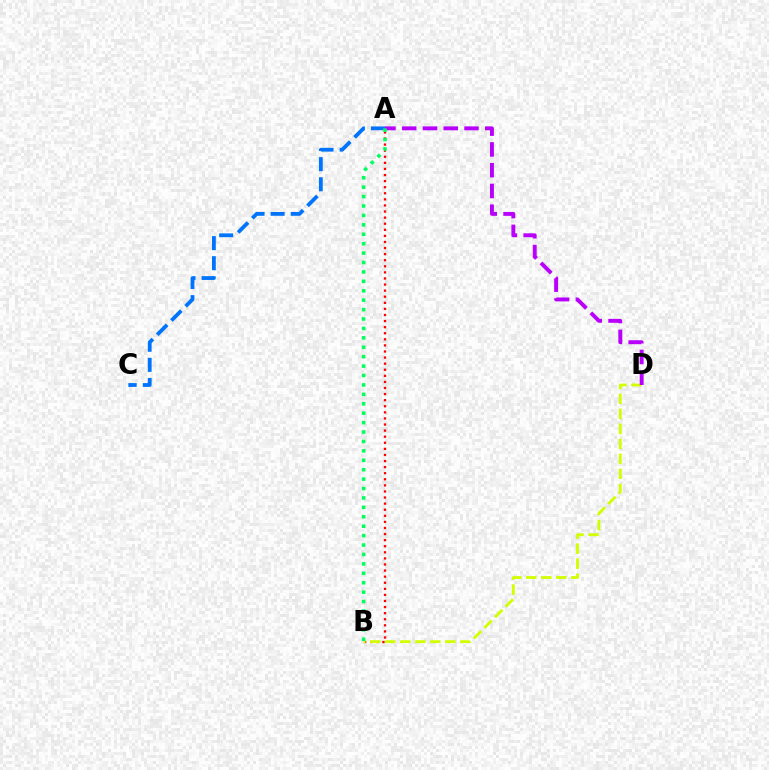{('A', 'B'): [{'color': '#ff0000', 'line_style': 'dotted', 'thickness': 1.65}, {'color': '#00ff5c', 'line_style': 'dotted', 'thickness': 2.56}], ('B', 'D'): [{'color': '#d1ff00', 'line_style': 'dashed', 'thickness': 2.04}], ('A', 'D'): [{'color': '#b900ff', 'line_style': 'dashed', 'thickness': 2.82}], ('A', 'C'): [{'color': '#0074ff', 'line_style': 'dashed', 'thickness': 2.73}]}